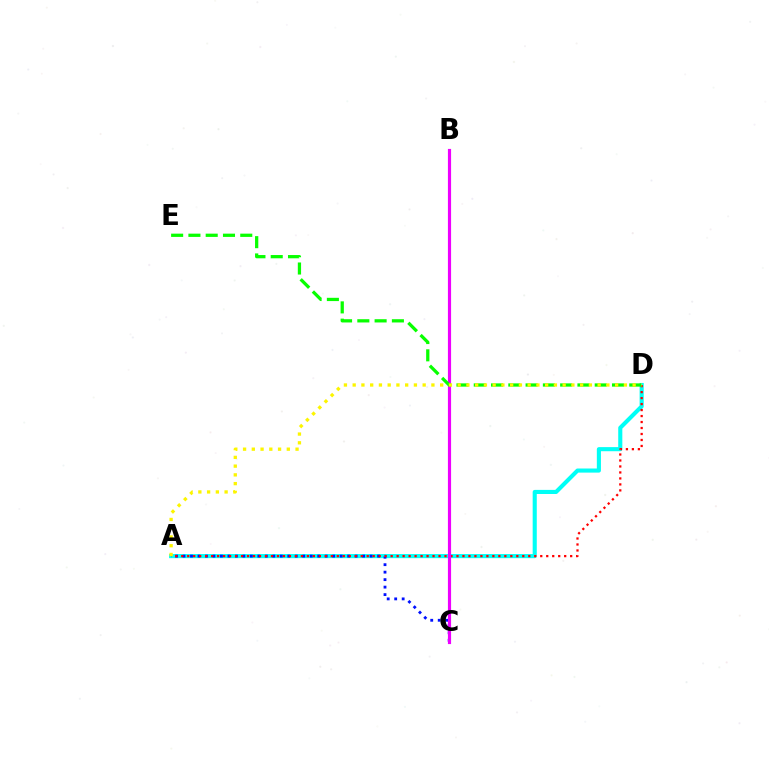{('A', 'D'): [{'color': '#00fff6', 'line_style': 'solid', 'thickness': 2.96}, {'color': '#ff0000', 'line_style': 'dotted', 'thickness': 1.63}, {'color': '#fcf500', 'line_style': 'dotted', 'thickness': 2.38}], ('A', 'C'): [{'color': '#0010ff', 'line_style': 'dotted', 'thickness': 2.03}], ('B', 'C'): [{'color': '#ee00ff', 'line_style': 'solid', 'thickness': 2.28}], ('D', 'E'): [{'color': '#08ff00', 'line_style': 'dashed', 'thickness': 2.35}]}